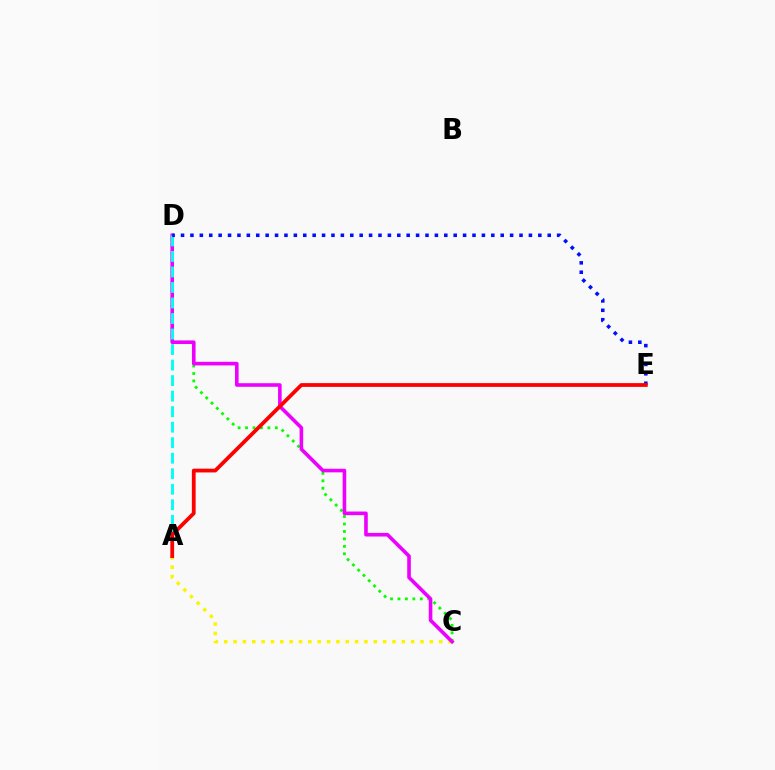{('A', 'C'): [{'color': '#fcf500', 'line_style': 'dotted', 'thickness': 2.54}], ('C', 'D'): [{'color': '#08ff00', 'line_style': 'dotted', 'thickness': 2.02}, {'color': '#ee00ff', 'line_style': 'solid', 'thickness': 2.59}], ('A', 'D'): [{'color': '#00fff6', 'line_style': 'dashed', 'thickness': 2.11}], ('D', 'E'): [{'color': '#0010ff', 'line_style': 'dotted', 'thickness': 2.55}], ('A', 'E'): [{'color': '#ff0000', 'line_style': 'solid', 'thickness': 2.71}]}